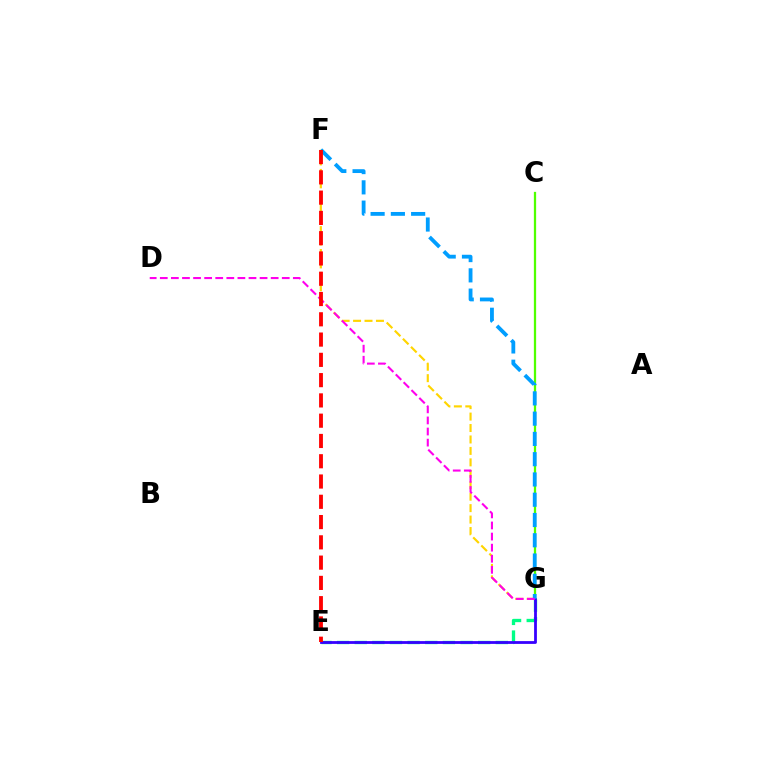{('C', 'G'): [{'color': '#4fff00', 'line_style': 'solid', 'thickness': 1.63}], ('E', 'G'): [{'color': '#00ff86', 'line_style': 'dashed', 'thickness': 2.4}, {'color': '#3700ff', 'line_style': 'solid', 'thickness': 2.01}], ('F', 'G'): [{'color': '#ffd500', 'line_style': 'dashed', 'thickness': 1.55}, {'color': '#009eff', 'line_style': 'dashed', 'thickness': 2.75}], ('D', 'G'): [{'color': '#ff00ed', 'line_style': 'dashed', 'thickness': 1.51}], ('E', 'F'): [{'color': '#ff0000', 'line_style': 'dashed', 'thickness': 2.75}]}